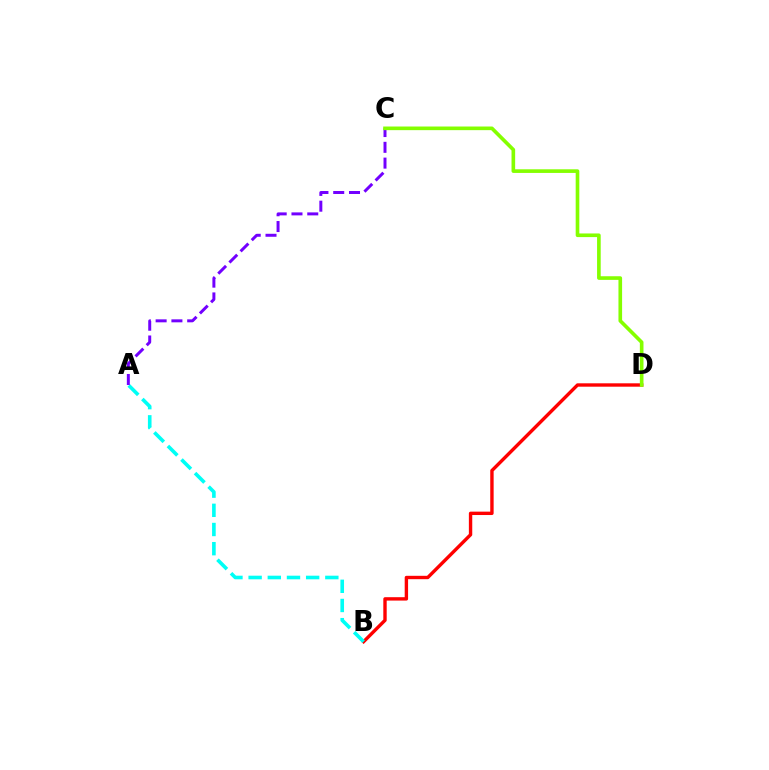{('B', 'D'): [{'color': '#ff0000', 'line_style': 'solid', 'thickness': 2.44}], ('A', 'B'): [{'color': '#00fff6', 'line_style': 'dashed', 'thickness': 2.61}], ('A', 'C'): [{'color': '#7200ff', 'line_style': 'dashed', 'thickness': 2.14}], ('C', 'D'): [{'color': '#84ff00', 'line_style': 'solid', 'thickness': 2.62}]}